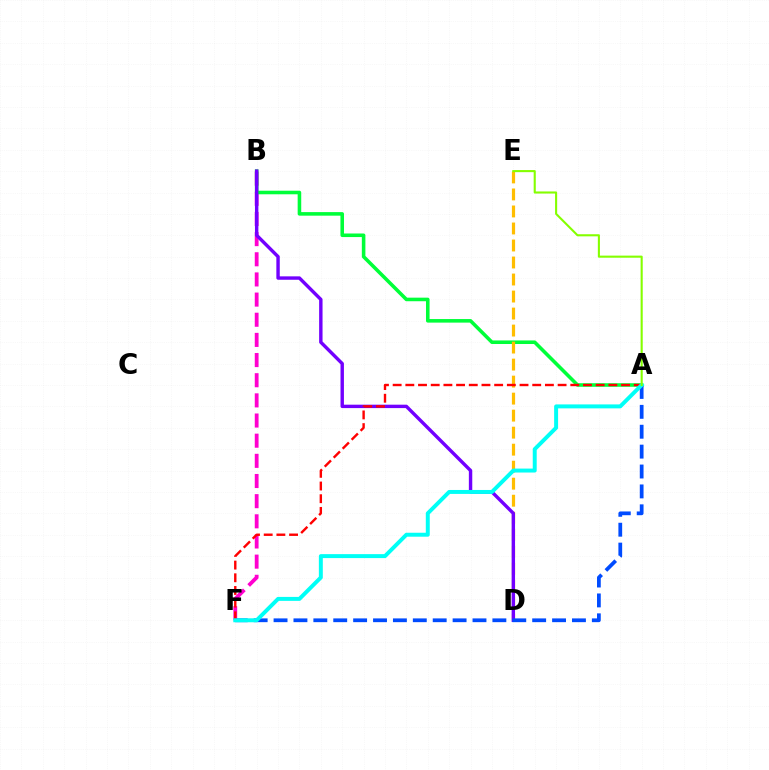{('B', 'F'): [{'color': '#ff00cf', 'line_style': 'dashed', 'thickness': 2.74}], ('A', 'B'): [{'color': '#00ff39', 'line_style': 'solid', 'thickness': 2.57}], ('D', 'E'): [{'color': '#ffbd00', 'line_style': 'dashed', 'thickness': 2.31}], ('B', 'D'): [{'color': '#7200ff', 'line_style': 'solid', 'thickness': 2.46}], ('A', 'F'): [{'color': '#004bff', 'line_style': 'dashed', 'thickness': 2.7}, {'color': '#ff0000', 'line_style': 'dashed', 'thickness': 1.72}, {'color': '#00fff6', 'line_style': 'solid', 'thickness': 2.85}], ('A', 'E'): [{'color': '#84ff00', 'line_style': 'solid', 'thickness': 1.51}]}